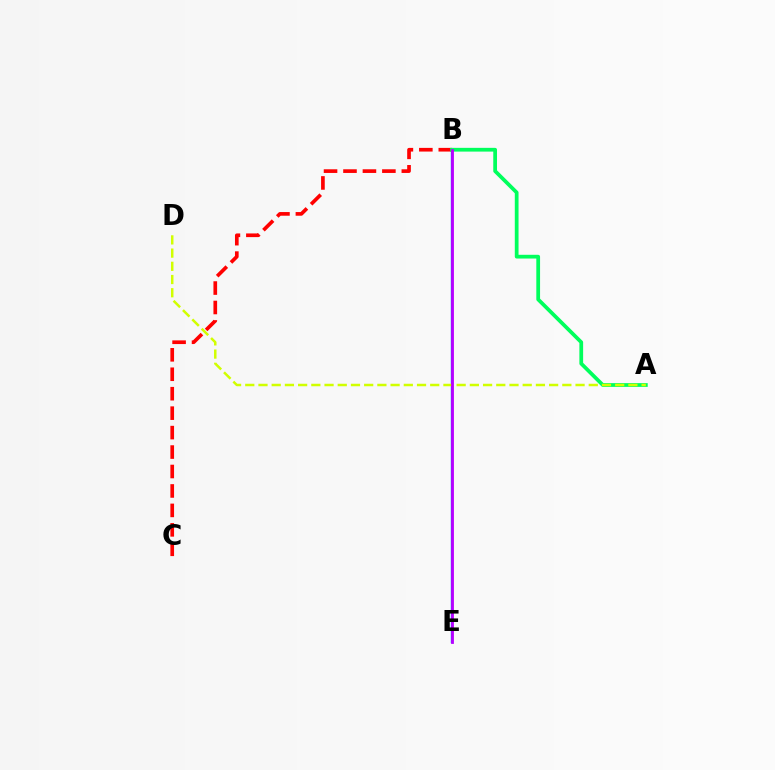{('B', 'C'): [{'color': '#ff0000', 'line_style': 'dashed', 'thickness': 2.64}], ('B', 'E'): [{'color': '#0074ff', 'line_style': 'solid', 'thickness': 1.71}, {'color': '#b900ff', 'line_style': 'solid', 'thickness': 2.01}], ('A', 'B'): [{'color': '#00ff5c', 'line_style': 'solid', 'thickness': 2.7}], ('A', 'D'): [{'color': '#d1ff00', 'line_style': 'dashed', 'thickness': 1.79}]}